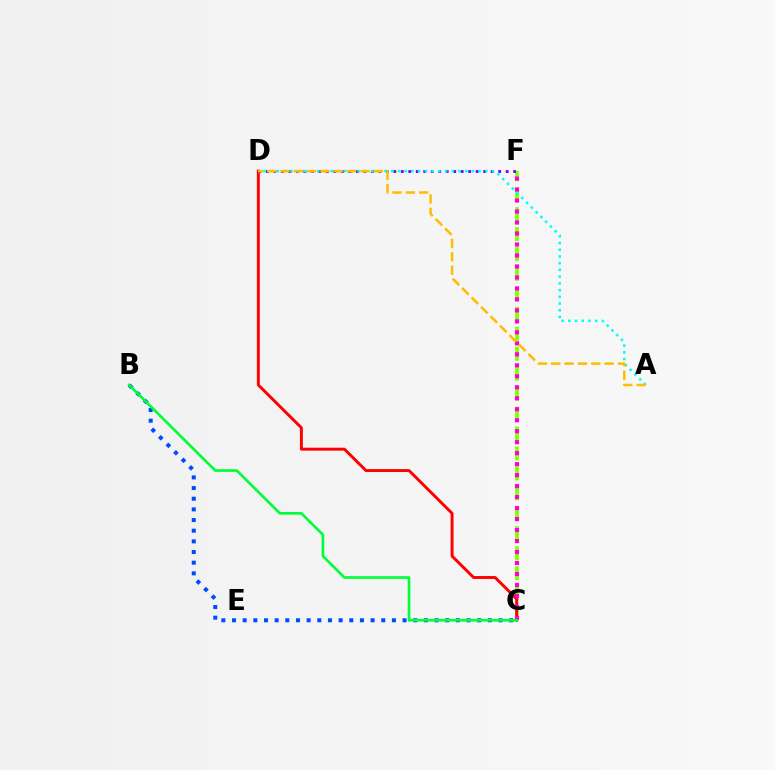{('C', 'F'): [{'color': '#84ff00', 'line_style': 'dashed', 'thickness': 2.71}, {'color': '#ff00cf', 'line_style': 'dotted', 'thickness': 2.98}], ('D', 'F'): [{'color': '#7200ff', 'line_style': 'dotted', 'thickness': 2.04}], ('C', 'D'): [{'color': '#ff0000', 'line_style': 'solid', 'thickness': 2.11}], ('B', 'C'): [{'color': '#004bff', 'line_style': 'dotted', 'thickness': 2.9}, {'color': '#00ff39', 'line_style': 'solid', 'thickness': 1.93}], ('A', 'D'): [{'color': '#00fff6', 'line_style': 'dotted', 'thickness': 1.83}, {'color': '#ffbd00', 'line_style': 'dashed', 'thickness': 1.81}]}